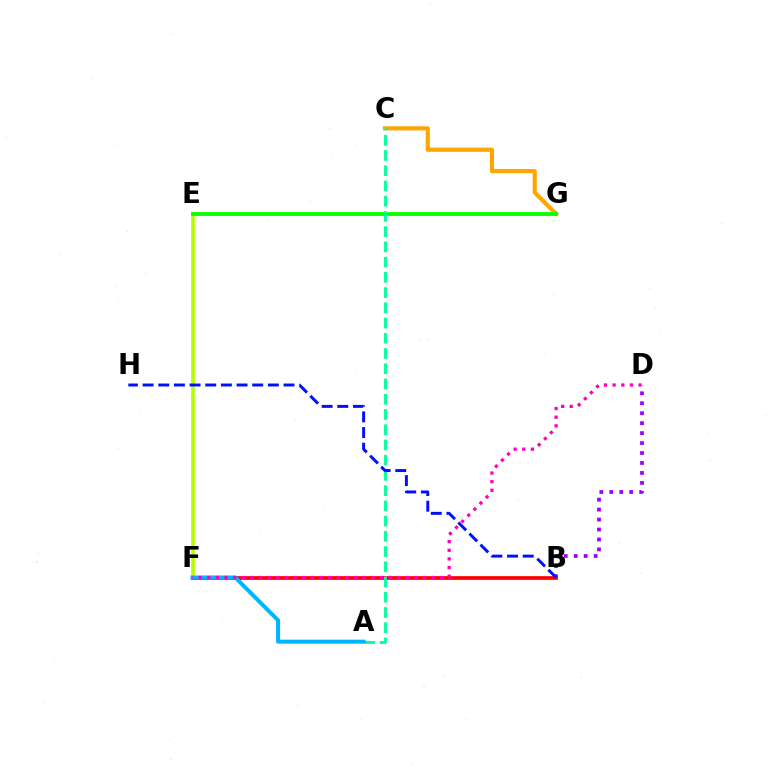{('C', 'G'): [{'color': '#ffa500', 'line_style': 'solid', 'thickness': 2.99}], ('E', 'F'): [{'color': '#b3ff00', 'line_style': 'solid', 'thickness': 2.62}], ('B', 'F'): [{'color': '#ff0000', 'line_style': 'solid', 'thickness': 2.66}], ('E', 'G'): [{'color': '#08ff00', 'line_style': 'solid', 'thickness': 2.77}], ('A', 'C'): [{'color': '#00ff9d', 'line_style': 'dashed', 'thickness': 2.07}], ('A', 'F'): [{'color': '#00b5ff', 'line_style': 'solid', 'thickness': 2.86}], ('B', 'D'): [{'color': '#9b00ff', 'line_style': 'dotted', 'thickness': 2.71}], ('D', 'F'): [{'color': '#ff00bd', 'line_style': 'dotted', 'thickness': 2.35}], ('B', 'H'): [{'color': '#0010ff', 'line_style': 'dashed', 'thickness': 2.13}]}